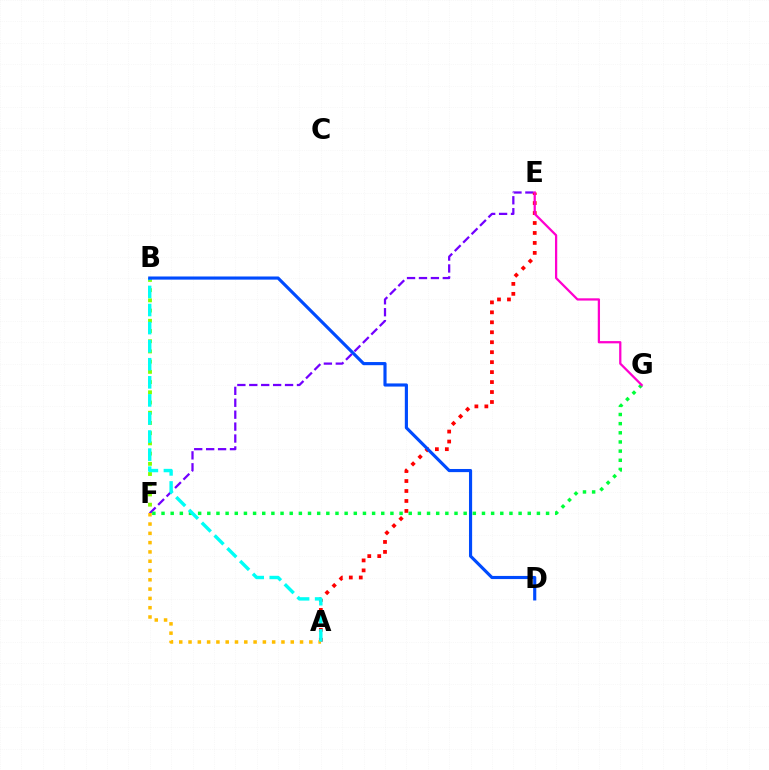{('E', 'F'): [{'color': '#7200ff', 'line_style': 'dashed', 'thickness': 1.62}], ('B', 'F'): [{'color': '#84ff00', 'line_style': 'dotted', 'thickness': 2.78}], ('A', 'E'): [{'color': '#ff0000', 'line_style': 'dotted', 'thickness': 2.71}], ('F', 'G'): [{'color': '#00ff39', 'line_style': 'dotted', 'thickness': 2.49}], ('A', 'F'): [{'color': '#ffbd00', 'line_style': 'dotted', 'thickness': 2.52}], ('A', 'B'): [{'color': '#00fff6', 'line_style': 'dashed', 'thickness': 2.46}], ('B', 'D'): [{'color': '#004bff', 'line_style': 'solid', 'thickness': 2.26}], ('E', 'G'): [{'color': '#ff00cf', 'line_style': 'solid', 'thickness': 1.63}]}